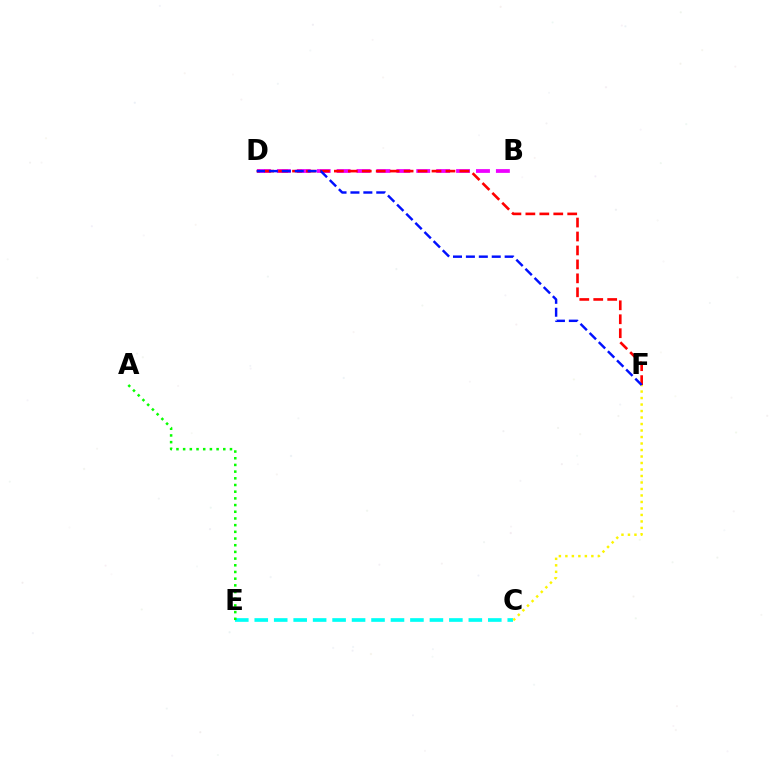{('B', 'D'): [{'color': '#ee00ff', 'line_style': 'dashed', 'thickness': 2.7}], ('C', 'E'): [{'color': '#00fff6', 'line_style': 'dashed', 'thickness': 2.64}], ('C', 'F'): [{'color': '#fcf500', 'line_style': 'dotted', 'thickness': 1.76}], ('D', 'F'): [{'color': '#ff0000', 'line_style': 'dashed', 'thickness': 1.89}, {'color': '#0010ff', 'line_style': 'dashed', 'thickness': 1.75}], ('A', 'E'): [{'color': '#08ff00', 'line_style': 'dotted', 'thickness': 1.82}]}